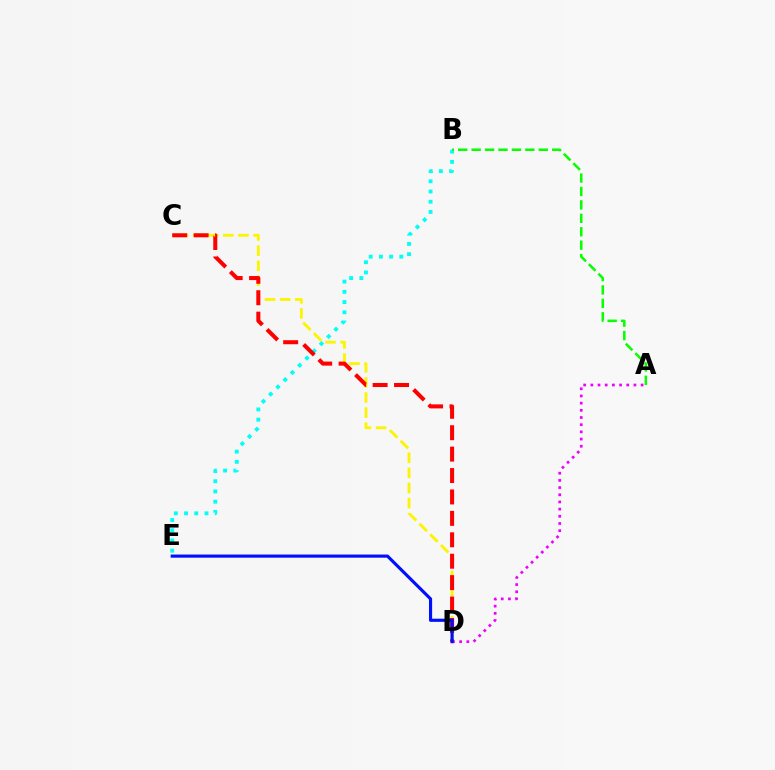{('B', 'E'): [{'color': '#00fff6', 'line_style': 'dotted', 'thickness': 2.78}], ('A', 'D'): [{'color': '#ee00ff', 'line_style': 'dotted', 'thickness': 1.95}], ('C', 'D'): [{'color': '#fcf500', 'line_style': 'dashed', 'thickness': 2.05}, {'color': '#ff0000', 'line_style': 'dashed', 'thickness': 2.91}], ('D', 'E'): [{'color': '#0010ff', 'line_style': 'solid', 'thickness': 2.26}], ('A', 'B'): [{'color': '#08ff00', 'line_style': 'dashed', 'thickness': 1.82}]}